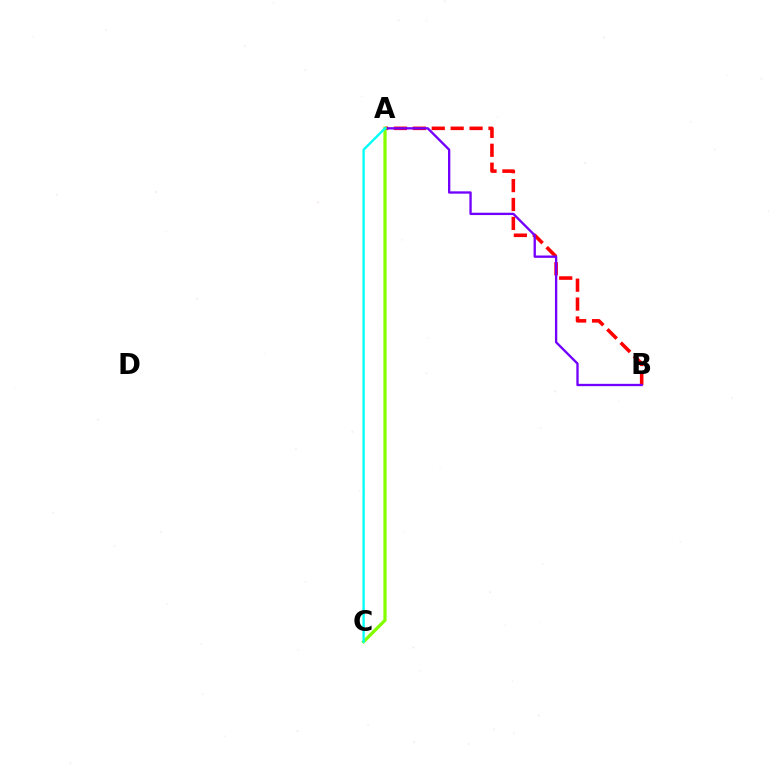{('A', 'B'): [{'color': '#ff0000', 'line_style': 'dashed', 'thickness': 2.57}, {'color': '#7200ff', 'line_style': 'solid', 'thickness': 1.68}], ('A', 'C'): [{'color': '#84ff00', 'line_style': 'solid', 'thickness': 2.34}, {'color': '#00fff6', 'line_style': 'solid', 'thickness': 1.69}]}